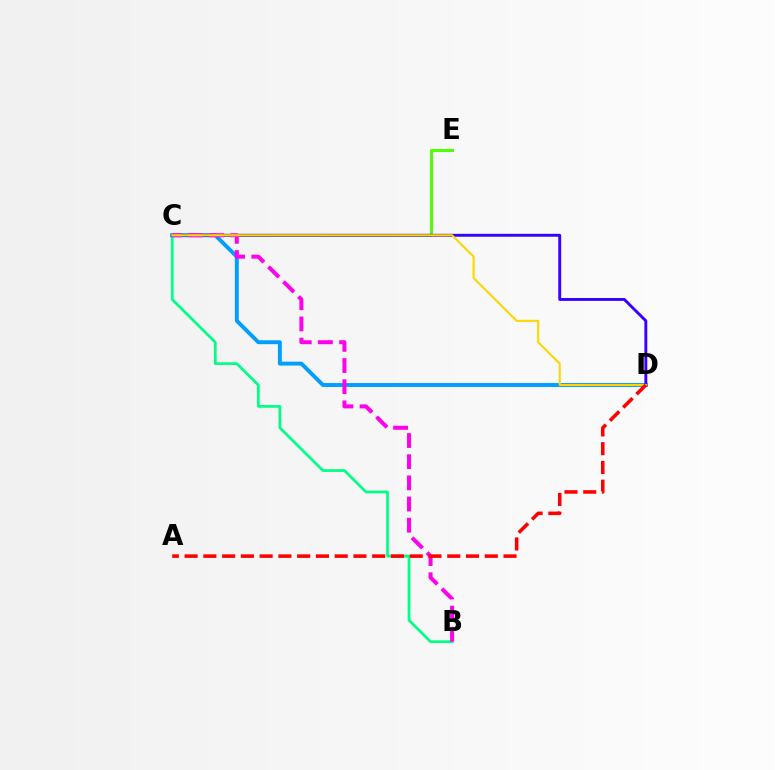{('C', 'E'): [{'color': '#4fff00', 'line_style': 'solid', 'thickness': 2.17}], ('B', 'C'): [{'color': '#00ff86', 'line_style': 'solid', 'thickness': 1.97}, {'color': '#ff00ed', 'line_style': 'dashed', 'thickness': 2.88}], ('C', 'D'): [{'color': '#009eff', 'line_style': 'solid', 'thickness': 2.81}, {'color': '#3700ff', 'line_style': 'solid', 'thickness': 2.09}, {'color': '#ffd500', 'line_style': 'solid', 'thickness': 1.51}], ('A', 'D'): [{'color': '#ff0000', 'line_style': 'dashed', 'thickness': 2.55}]}